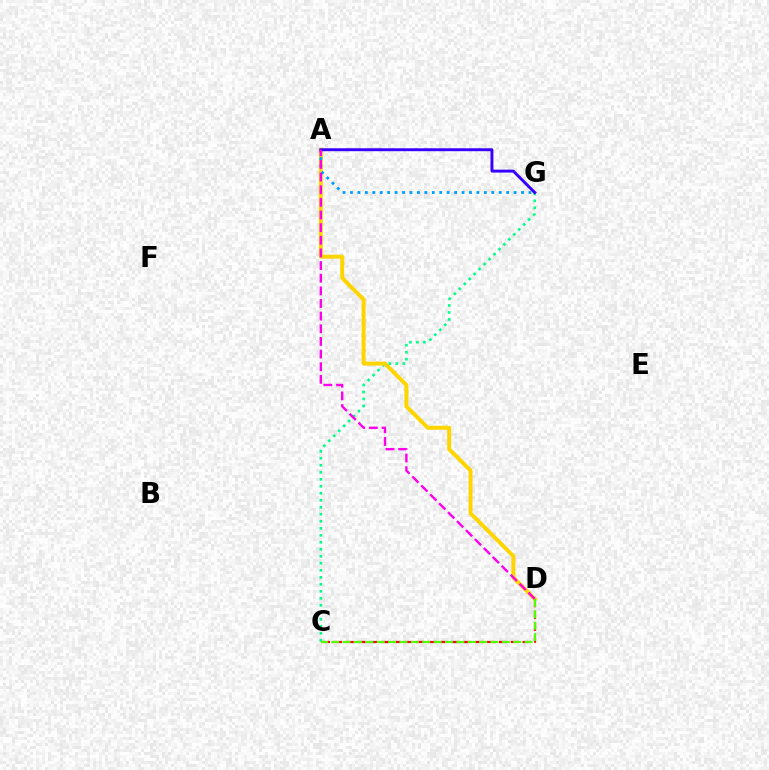{('C', 'D'): [{'color': '#ff0000', 'line_style': 'dashed', 'thickness': 1.6}, {'color': '#4fff00', 'line_style': 'dashed', 'thickness': 1.54}], ('C', 'G'): [{'color': '#00ff86', 'line_style': 'dotted', 'thickness': 1.9}], ('A', 'D'): [{'color': '#ffd500', 'line_style': 'solid', 'thickness': 2.86}, {'color': '#ff00ed', 'line_style': 'dashed', 'thickness': 1.72}], ('A', 'G'): [{'color': '#009eff', 'line_style': 'dotted', 'thickness': 2.02}, {'color': '#3700ff', 'line_style': 'solid', 'thickness': 2.11}]}